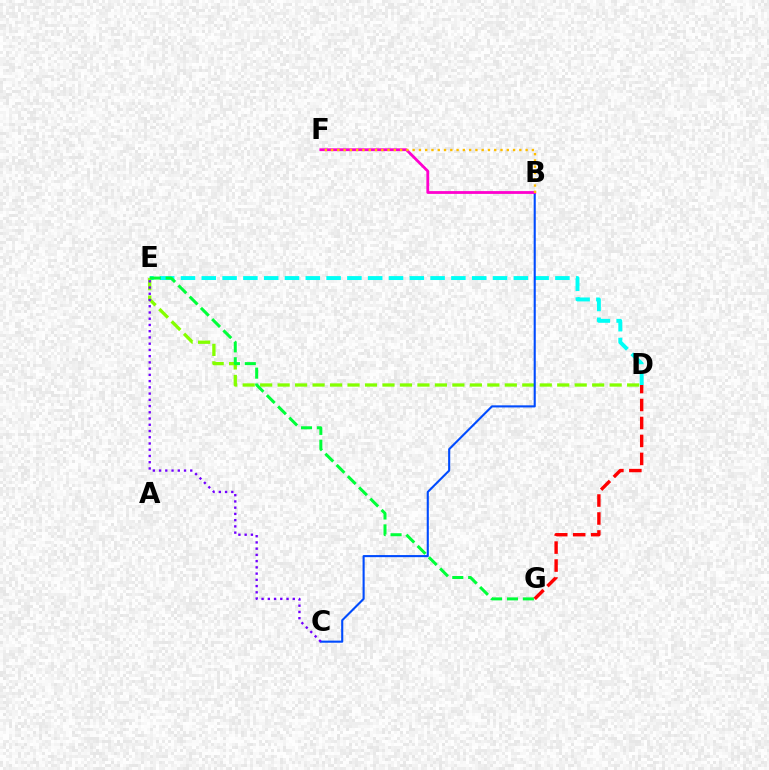{('D', 'E'): [{'color': '#00fff6', 'line_style': 'dashed', 'thickness': 2.83}, {'color': '#84ff00', 'line_style': 'dashed', 'thickness': 2.37}], ('B', 'C'): [{'color': '#004bff', 'line_style': 'solid', 'thickness': 1.51}], ('E', 'G'): [{'color': '#00ff39', 'line_style': 'dashed', 'thickness': 2.16}], ('C', 'E'): [{'color': '#7200ff', 'line_style': 'dotted', 'thickness': 1.69}], ('B', 'F'): [{'color': '#ff00cf', 'line_style': 'solid', 'thickness': 2.02}, {'color': '#ffbd00', 'line_style': 'dotted', 'thickness': 1.71}], ('D', 'G'): [{'color': '#ff0000', 'line_style': 'dashed', 'thickness': 2.44}]}